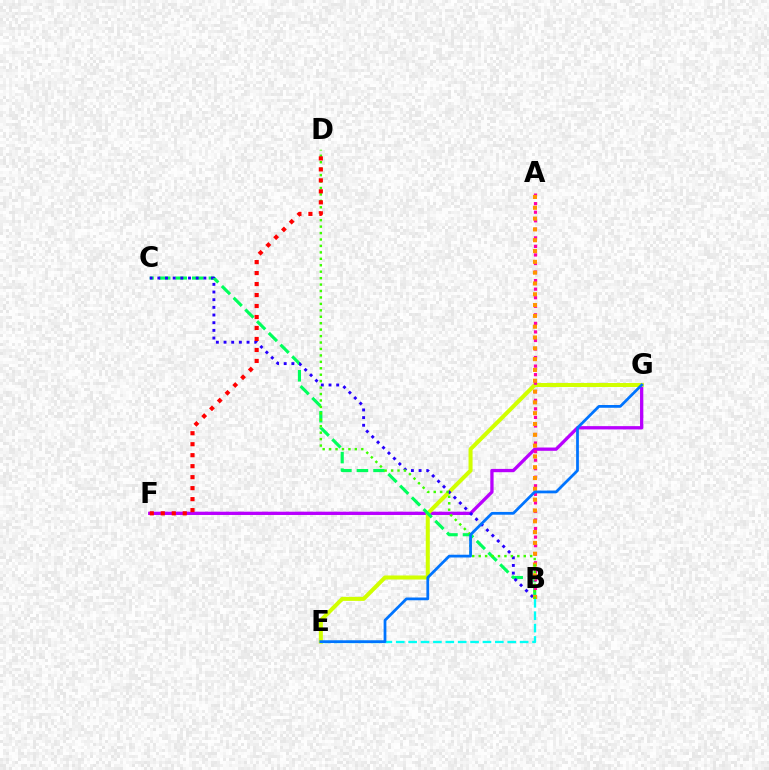{('F', 'G'): [{'color': '#b900ff', 'line_style': 'solid', 'thickness': 2.37}], ('E', 'G'): [{'color': '#d1ff00', 'line_style': 'solid', 'thickness': 2.9}, {'color': '#0074ff', 'line_style': 'solid', 'thickness': 1.99}], ('B', 'C'): [{'color': '#00ff5c', 'line_style': 'dashed', 'thickness': 2.25}, {'color': '#2500ff', 'line_style': 'dotted', 'thickness': 2.08}], ('A', 'B'): [{'color': '#ff00ac', 'line_style': 'dotted', 'thickness': 2.32}, {'color': '#ff9400', 'line_style': 'dotted', 'thickness': 2.94}], ('B', 'D'): [{'color': '#3dff00', 'line_style': 'dotted', 'thickness': 1.75}], ('B', 'E'): [{'color': '#00fff6', 'line_style': 'dashed', 'thickness': 1.68}], ('D', 'F'): [{'color': '#ff0000', 'line_style': 'dotted', 'thickness': 2.98}]}